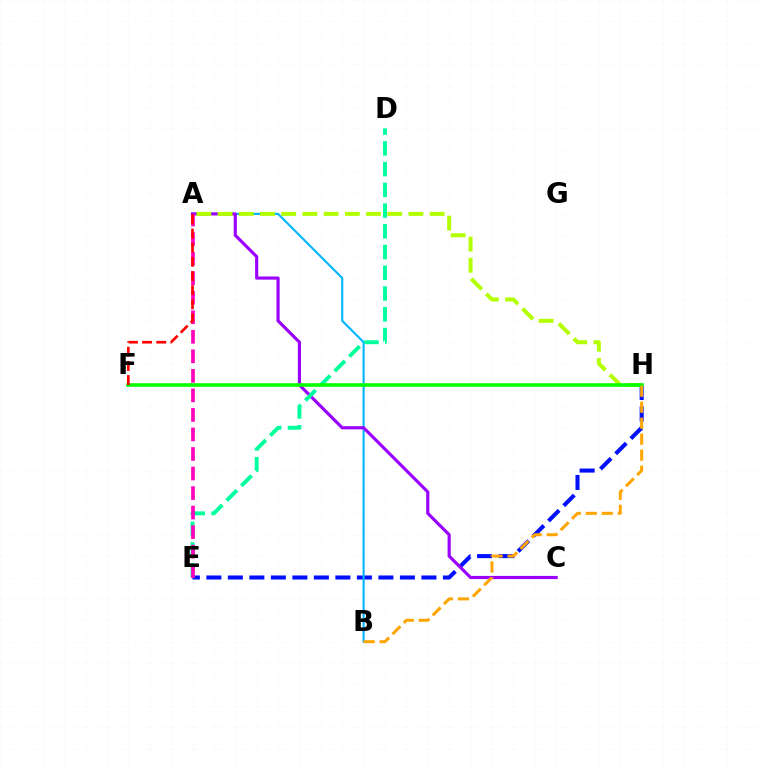{('E', 'H'): [{'color': '#0010ff', 'line_style': 'dashed', 'thickness': 2.92}], ('A', 'B'): [{'color': '#00b5ff', 'line_style': 'solid', 'thickness': 1.51}], ('A', 'C'): [{'color': '#9b00ff', 'line_style': 'solid', 'thickness': 2.27}], ('A', 'H'): [{'color': '#b3ff00', 'line_style': 'dashed', 'thickness': 2.88}], ('D', 'E'): [{'color': '#00ff9d', 'line_style': 'dashed', 'thickness': 2.82}], ('F', 'H'): [{'color': '#08ff00', 'line_style': 'solid', 'thickness': 2.58}], ('B', 'H'): [{'color': '#ffa500', 'line_style': 'dashed', 'thickness': 2.17}], ('A', 'E'): [{'color': '#ff00bd', 'line_style': 'dashed', 'thickness': 2.65}], ('A', 'F'): [{'color': '#ff0000', 'line_style': 'dashed', 'thickness': 1.92}]}